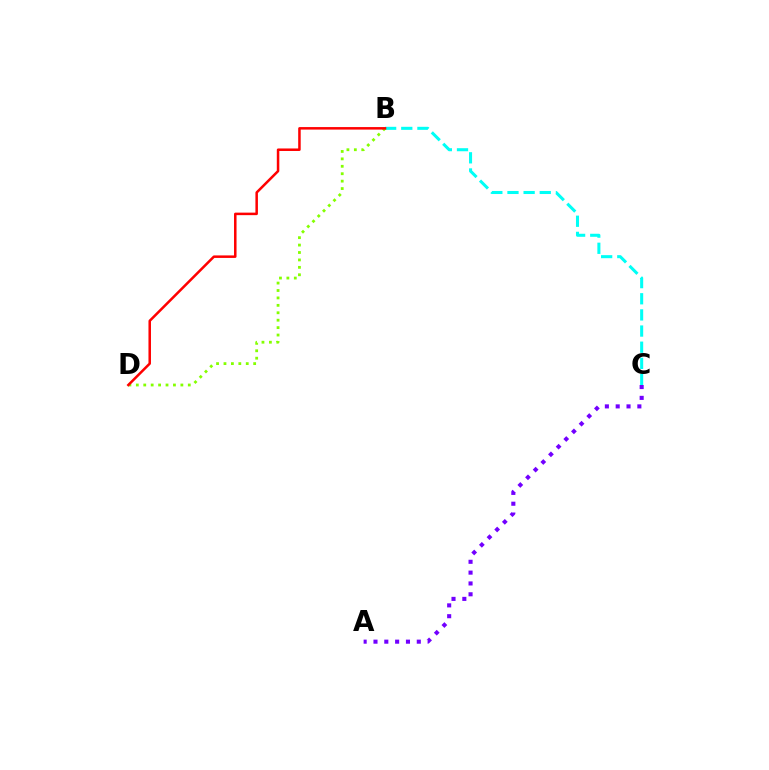{('B', 'C'): [{'color': '#00fff6', 'line_style': 'dashed', 'thickness': 2.19}], ('A', 'C'): [{'color': '#7200ff', 'line_style': 'dotted', 'thickness': 2.94}], ('B', 'D'): [{'color': '#84ff00', 'line_style': 'dotted', 'thickness': 2.02}, {'color': '#ff0000', 'line_style': 'solid', 'thickness': 1.81}]}